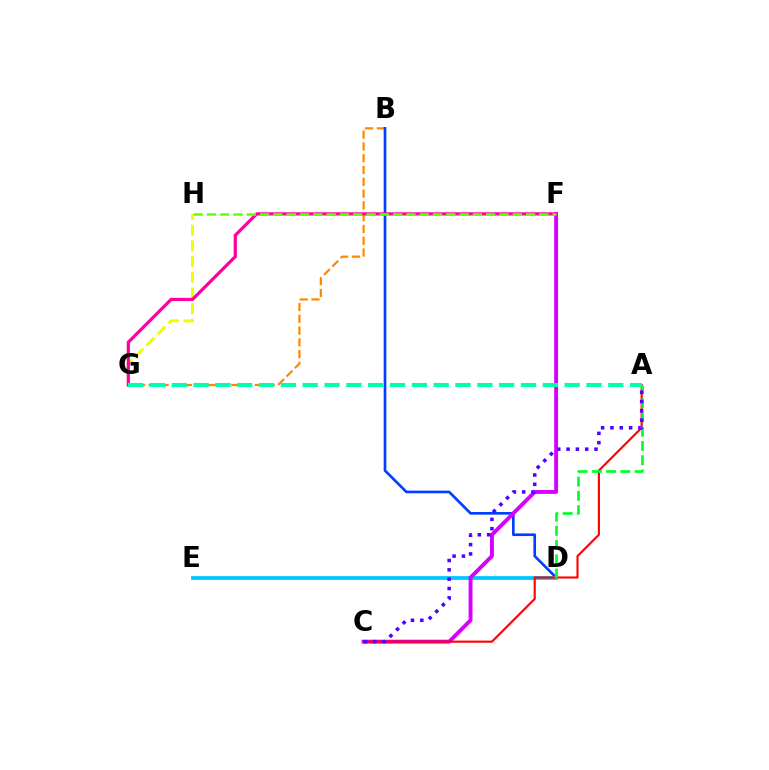{('G', 'H'): [{'color': '#eeff00', 'line_style': 'dashed', 'thickness': 2.13}], ('B', 'G'): [{'color': '#ff8800', 'line_style': 'dashed', 'thickness': 1.6}], ('B', 'D'): [{'color': '#003fff', 'line_style': 'solid', 'thickness': 1.91}], ('D', 'E'): [{'color': '#00c7ff', 'line_style': 'solid', 'thickness': 2.7}], ('C', 'F'): [{'color': '#d600ff', 'line_style': 'solid', 'thickness': 2.81}], ('A', 'C'): [{'color': '#ff0000', 'line_style': 'solid', 'thickness': 1.53}, {'color': '#4f00ff', 'line_style': 'dotted', 'thickness': 2.53}], ('A', 'D'): [{'color': '#00ff27', 'line_style': 'dashed', 'thickness': 1.93}], ('F', 'G'): [{'color': '#ff00a0', 'line_style': 'solid', 'thickness': 2.32}], ('F', 'H'): [{'color': '#66ff00', 'line_style': 'dashed', 'thickness': 1.81}], ('A', 'G'): [{'color': '#00ffaf', 'line_style': 'dashed', 'thickness': 2.97}]}